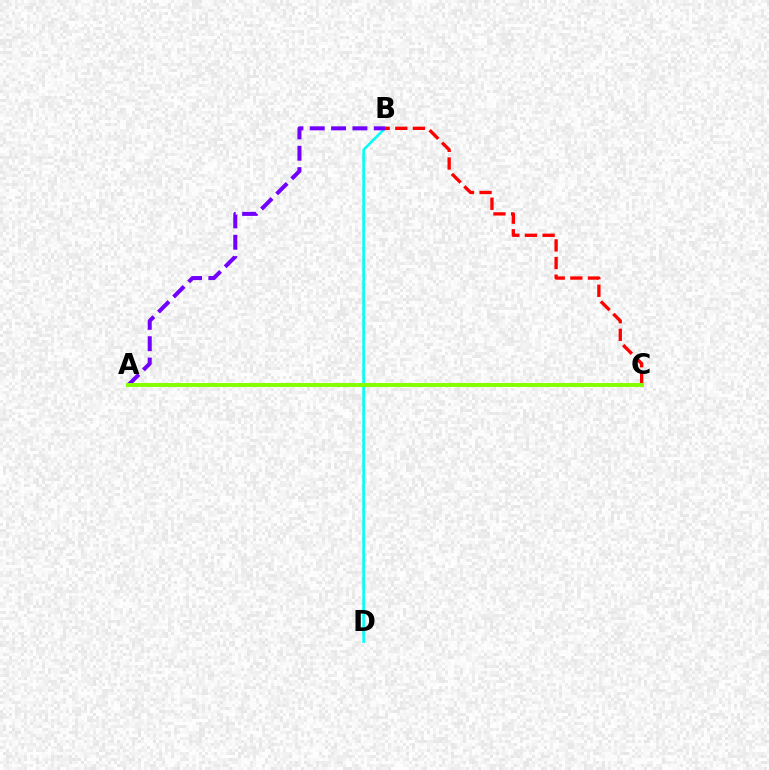{('B', 'D'): [{'color': '#00fff6', 'line_style': 'solid', 'thickness': 1.89}], ('A', 'B'): [{'color': '#7200ff', 'line_style': 'dashed', 'thickness': 2.9}], ('B', 'C'): [{'color': '#ff0000', 'line_style': 'dashed', 'thickness': 2.4}], ('A', 'C'): [{'color': '#84ff00', 'line_style': 'solid', 'thickness': 2.84}]}